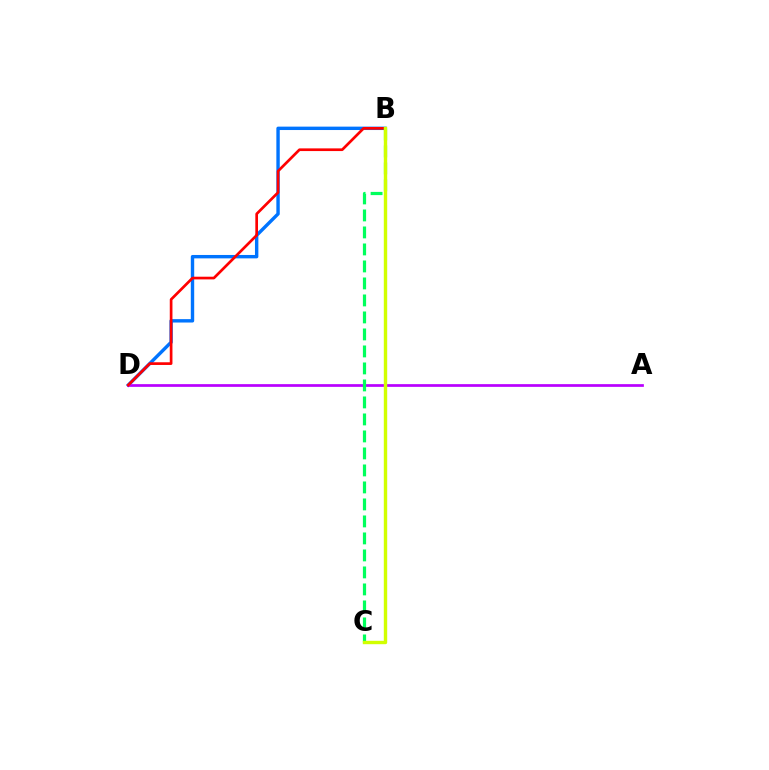{('B', 'D'): [{'color': '#0074ff', 'line_style': 'solid', 'thickness': 2.45}, {'color': '#ff0000', 'line_style': 'solid', 'thickness': 1.94}], ('A', 'D'): [{'color': '#b900ff', 'line_style': 'solid', 'thickness': 1.96}], ('B', 'C'): [{'color': '#00ff5c', 'line_style': 'dashed', 'thickness': 2.31}, {'color': '#d1ff00', 'line_style': 'solid', 'thickness': 2.44}]}